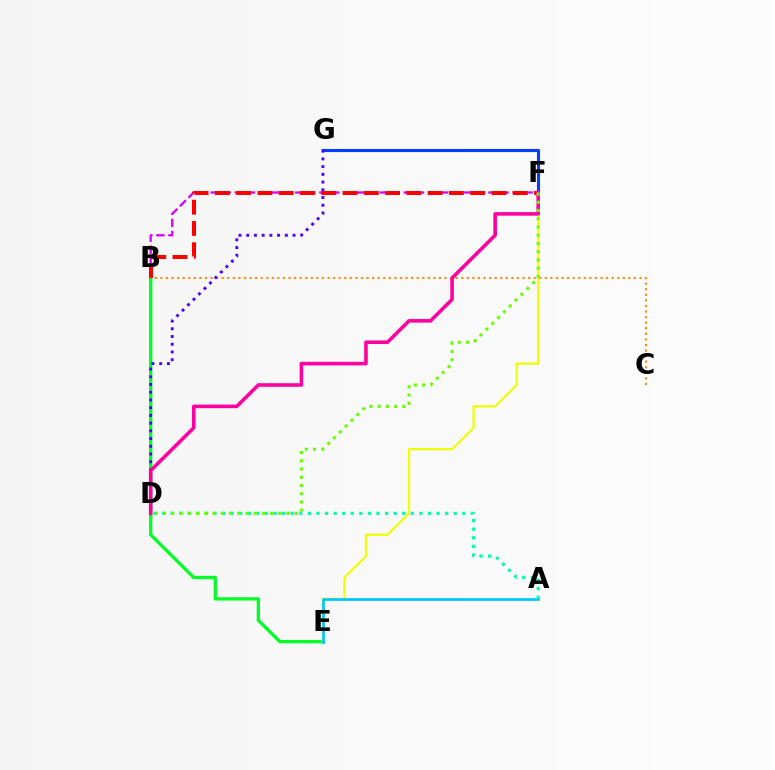{('B', 'E'): [{'color': '#00ff27', 'line_style': 'solid', 'thickness': 2.36}], ('B', 'C'): [{'color': '#ff8800', 'line_style': 'dotted', 'thickness': 1.51}], ('B', 'F'): [{'color': '#d600ff', 'line_style': 'dashed', 'thickness': 1.64}, {'color': '#ff0000', 'line_style': 'dashed', 'thickness': 2.89}], ('E', 'F'): [{'color': '#eeff00', 'line_style': 'solid', 'thickness': 1.58}], ('F', 'G'): [{'color': '#003fff', 'line_style': 'solid', 'thickness': 2.23}], ('A', 'E'): [{'color': '#00c7ff', 'line_style': 'solid', 'thickness': 1.95}], ('A', 'D'): [{'color': '#00ffaf', 'line_style': 'dotted', 'thickness': 2.33}], ('D', 'G'): [{'color': '#4f00ff', 'line_style': 'dotted', 'thickness': 2.1}], ('D', 'F'): [{'color': '#ff00a0', 'line_style': 'solid', 'thickness': 2.57}, {'color': '#66ff00', 'line_style': 'dotted', 'thickness': 2.24}]}